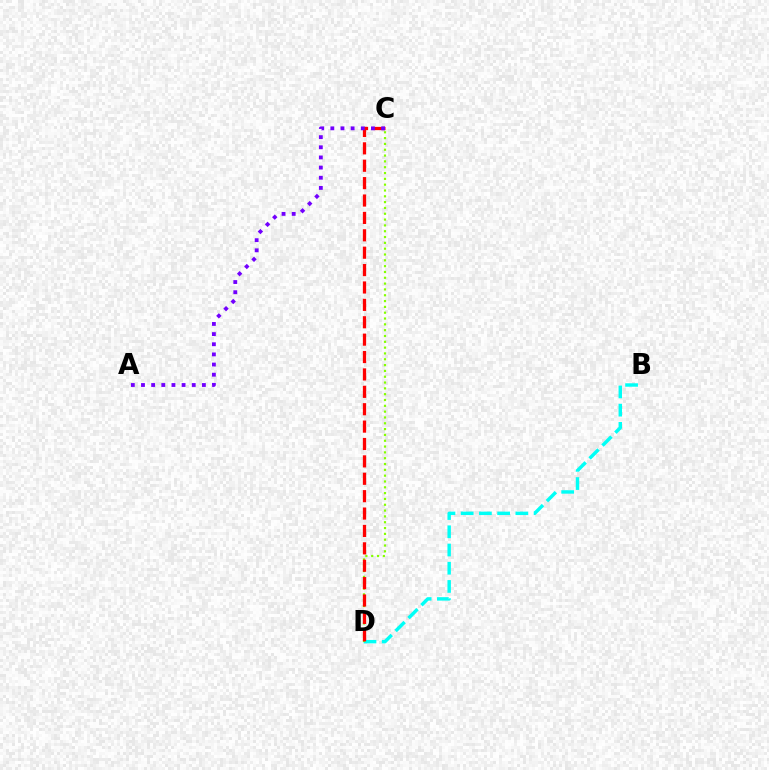{('B', 'D'): [{'color': '#00fff6', 'line_style': 'dashed', 'thickness': 2.48}], ('C', 'D'): [{'color': '#84ff00', 'line_style': 'dotted', 'thickness': 1.58}, {'color': '#ff0000', 'line_style': 'dashed', 'thickness': 2.36}], ('A', 'C'): [{'color': '#7200ff', 'line_style': 'dotted', 'thickness': 2.76}]}